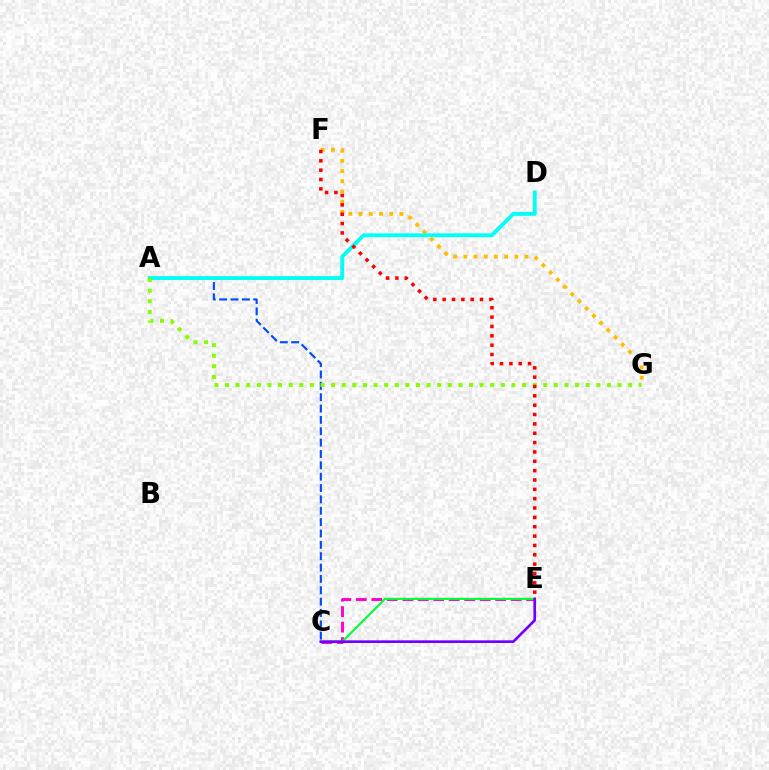{('C', 'E'): [{'color': '#ff00cf', 'line_style': 'dashed', 'thickness': 2.1}, {'color': '#00ff39', 'line_style': 'solid', 'thickness': 1.52}, {'color': '#7200ff', 'line_style': 'solid', 'thickness': 1.92}], ('A', 'C'): [{'color': '#004bff', 'line_style': 'dashed', 'thickness': 1.54}], ('F', 'G'): [{'color': '#ffbd00', 'line_style': 'dotted', 'thickness': 2.77}], ('A', 'D'): [{'color': '#00fff6', 'line_style': 'solid', 'thickness': 2.77}], ('A', 'G'): [{'color': '#84ff00', 'line_style': 'dotted', 'thickness': 2.88}], ('E', 'F'): [{'color': '#ff0000', 'line_style': 'dotted', 'thickness': 2.54}]}